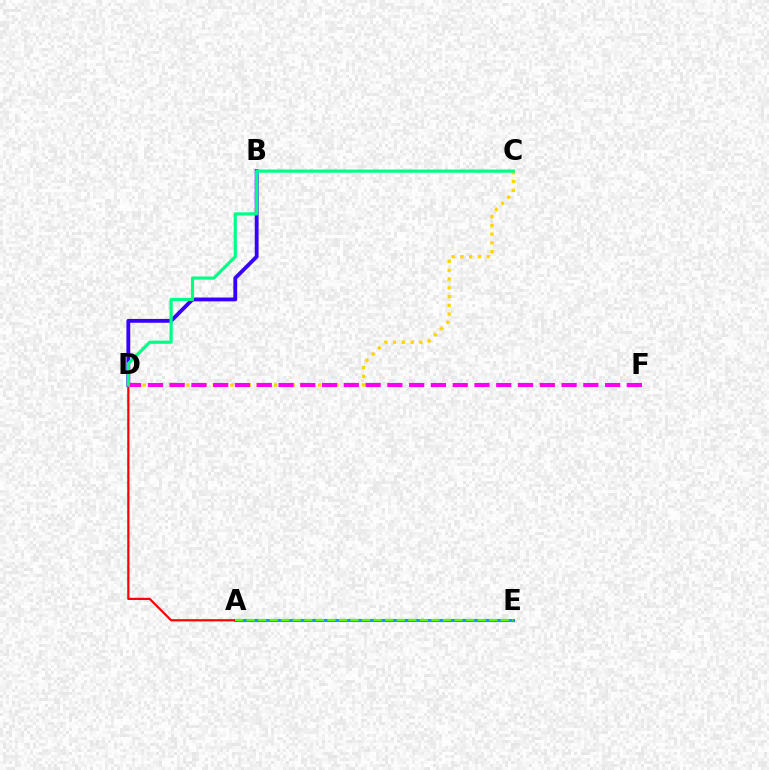{('A', 'E'): [{'color': '#009eff', 'line_style': 'solid', 'thickness': 2.21}, {'color': '#4fff00', 'line_style': 'dashed', 'thickness': 1.57}], ('C', 'D'): [{'color': '#ffd500', 'line_style': 'dotted', 'thickness': 2.38}, {'color': '#00ff86', 'line_style': 'solid', 'thickness': 2.28}], ('A', 'D'): [{'color': '#ff0000', 'line_style': 'solid', 'thickness': 1.58}], ('B', 'D'): [{'color': '#3700ff', 'line_style': 'solid', 'thickness': 2.77}], ('D', 'F'): [{'color': '#ff00ed', 'line_style': 'dashed', 'thickness': 2.96}]}